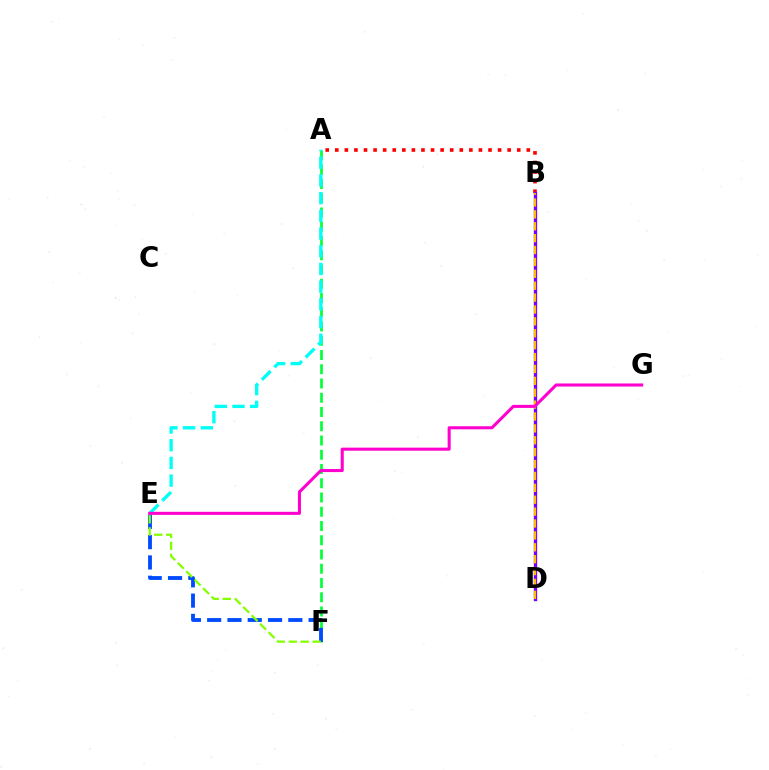{('A', 'B'): [{'color': '#ff0000', 'line_style': 'dotted', 'thickness': 2.6}], ('A', 'F'): [{'color': '#00ff39', 'line_style': 'dashed', 'thickness': 1.94}], ('B', 'D'): [{'color': '#7200ff', 'line_style': 'solid', 'thickness': 2.41}, {'color': '#ffbd00', 'line_style': 'dashed', 'thickness': 1.62}], ('E', 'F'): [{'color': '#004bff', 'line_style': 'dashed', 'thickness': 2.76}, {'color': '#84ff00', 'line_style': 'dashed', 'thickness': 1.62}], ('A', 'E'): [{'color': '#00fff6', 'line_style': 'dashed', 'thickness': 2.4}], ('E', 'G'): [{'color': '#ff00cf', 'line_style': 'solid', 'thickness': 2.2}]}